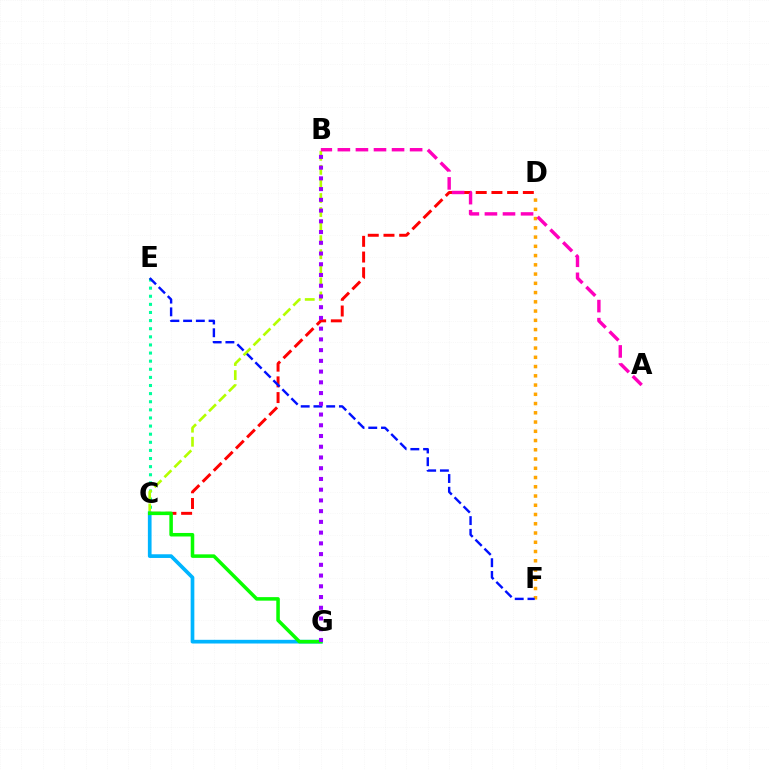{('C', 'D'): [{'color': '#ff0000', 'line_style': 'dashed', 'thickness': 2.13}], ('C', 'E'): [{'color': '#00ff9d', 'line_style': 'dotted', 'thickness': 2.2}], ('D', 'F'): [{'color': '#ffa500', 'line_style': 'dotted', 'thickness': 2.51}], ('E', 'F'): [{'color': '#0010ff', 'line_style': 'dashed', 'thickness': 1.73}], ('B', 'C'): [{'color': '#b3ff00', 'line_style': 'dashed', 'thickness': 1.91}], ('C', 'G'): [{'color': '#00b5ff', 'line_style': 'solid', 'thickness': 2.66}, {'color': '#08ff00', 'line_style': 'solid', 'thickness': 2.54}], ('A', 'B'): [{'color': '#ff00bd', 'line_style': 'dashed', 'thickness': 2.45}], ('B', 'G'): [{'color': '#9b00ff', 'line_style': 'dotted', 'thickness': 2.92}]}